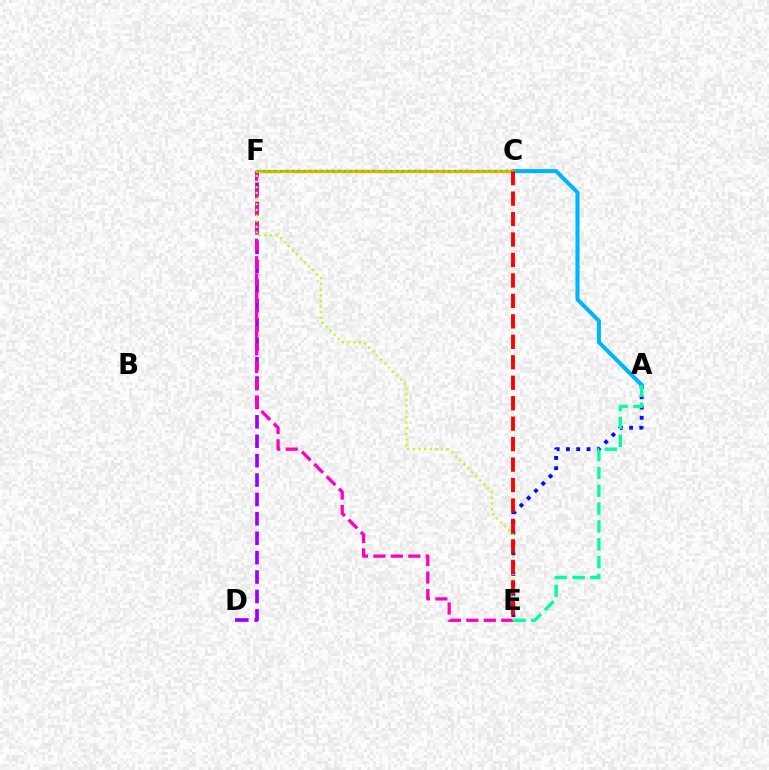{('A', 'E'): [{'color': '#0010ff', 'line_style': 'dotted', 'thickness': 2.79}, {'color': '#00ff9d', 'line_style': 'dashed', 'thickness': 2.42}], ('A', 'C'): [{'color': '#00b5ff', 'line_style': 'solid', 'thickness': 2.91}], ('D', 'F'): [{'color': '#9b00ff', 'line_style': 'dashed', 'thickness': 2.64}], ('E', 'F'): [{'color': '#ff00bd', 'line_style': 'dashed', 'thickness': 2.37}, {'color': '#b3ff00', 'line_style': 'dotted', 'thickness': 1.54}], ('C', 'F'): [{'color': '#ffa500', 'line_style': 'solid', 'thickness': 2.38}, {'color': '#08ff00', 'line_style': 'dotted', 'thickness': 1.57}], ('C', 'E'): [{'color': '#ff0000', 'line_style': 'dashed', 'thickness': 2.78}]}